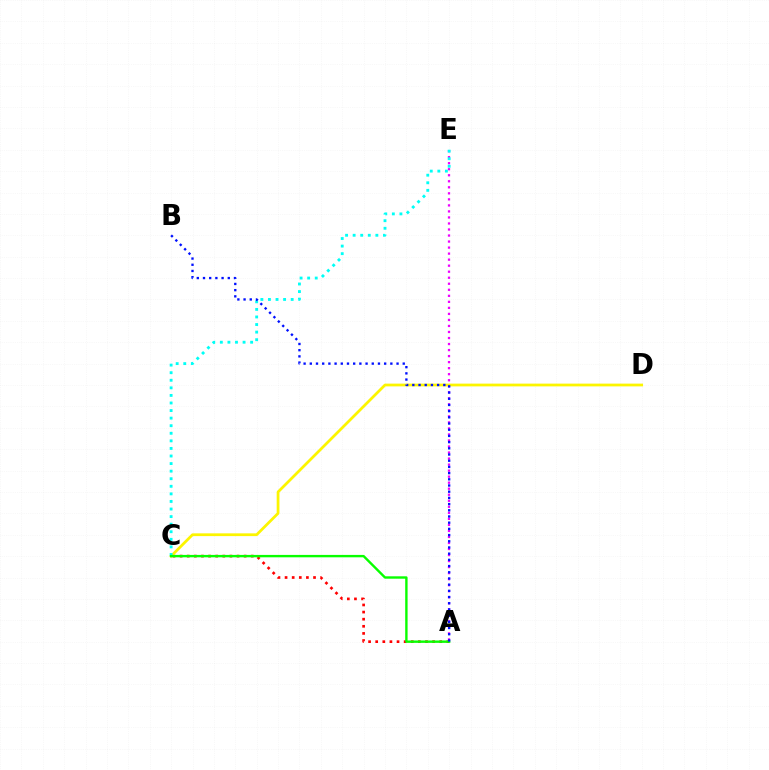{('A', 'C'): [{'color': '#ff0000', 'line_style': 'dotted', 'thickness': 1.93}, {'color': '#08ff00', 'line_style': 'solid', 'thickness': 1.73}], ('A', 'E'): [{'color': '#ee00ff', 'line_style': 'dotted', 'thickness': 1.64}], ('C', 'D'): [{'color': '#fcf500', 'line_style': 'solid', 'thickness': 1.99}], ('C', 'E'): [{'color': '#00fff6', 'line_style': 'dotted', 'thickness': 2.06}], ('A', 'B'): [{'color': '#0010ff', 'line_style': 'dotted', 'thickness': 1.68}]}